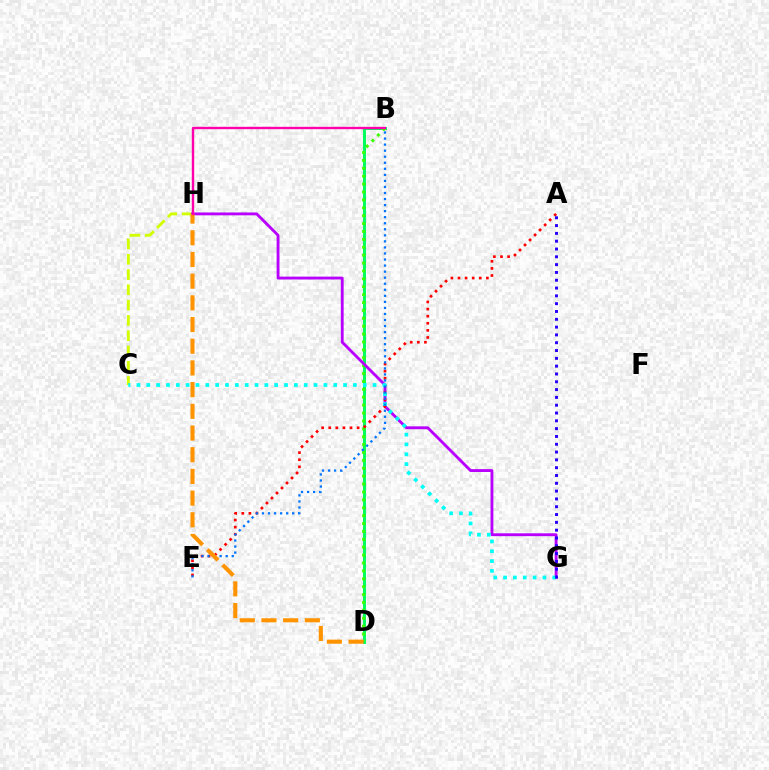{('C', 'H'): [{'color': '#d1ff00', 'line_style': 'dashed', 'thickness': 2.08}], ('B', 'D'): [{'color': '#00ff5c', 'line_style': 'solid', 'thickness': 2.14}, {'color': '#3dff00', 'line_style': 'dotted', 'thickness': 2.14}], ('G', 'H'): [{'color': '#b900ff', 'line_style': 'solid', 'thickness': 2.06}], ('A', 'E'): [{'color': '#ff0000', 'line_style': 'dotted', 'thickness': 1.93}], ('C', 'G'): [{'color': '#00fff6', 'line_style': 'dotted', 'thickness': 2.67}], ('B', 'E'): [{'color': '#0074ff', 'line_style': 'dotted', 'thickness': 1.64}], ('D', 'H'): [{'color': '#ff9400', 'line_style': 'dashed', 'thickness': 2.95}], ('A', 'G'): [{'color': '#2500ff', 'line_style': 'dotted', 'thickness': 2.12}], ('B', 'H'): [{'color': '#ff00ac', 'line_style': 'solid', 'thickness': 1.71}]}